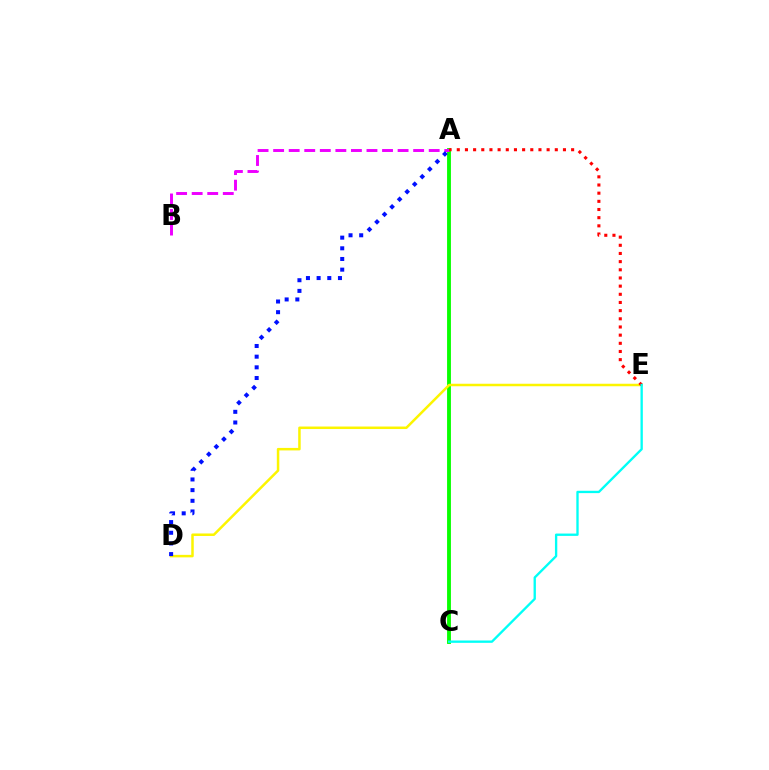{('A', 'C'): [{'color': '#08ff00', 'line_style': 'solid', 'thickness': 2.77}], ('A', 'B'): [{'color': '#ee00ff', 'line_style': 'dashed', 'thickness': 2.11}], ('D', 'E'): [{'color': '#fcf500', 'line_style': 'solid', 'thickness': 1.8}], ('A', 'D'): [{'color': '#0010ff', 'line_style': 'dotted', 'thickness': 2.9}], ('A', 'E'): [{'color': '#ff0000', 'line_style': 'dotted', 'thickness': 2.22}], ('C', 'E'): [{'color': '#00fff6', 'line_style': 'solid', 'thickness': 1.69}]}